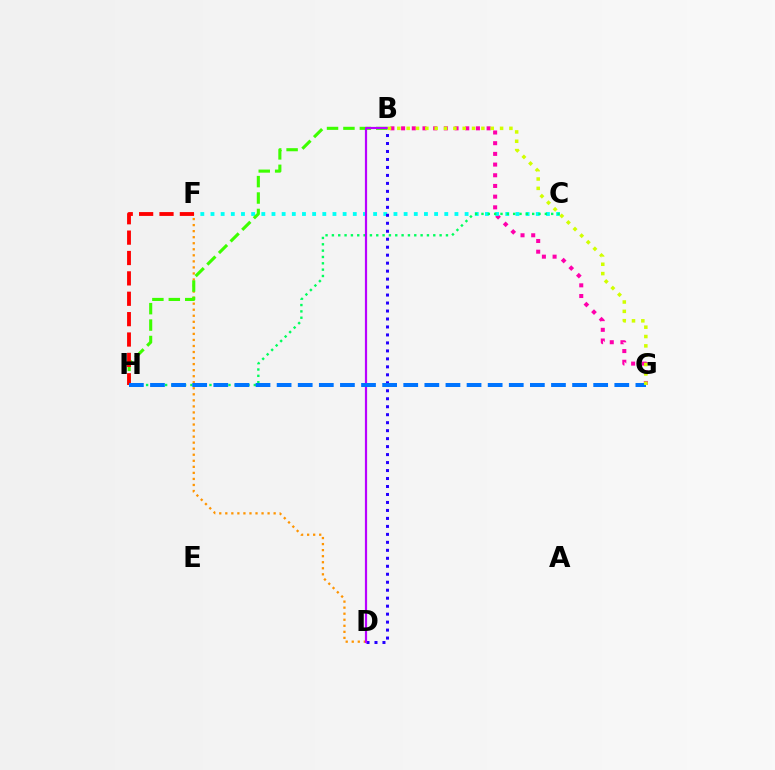{('B', 'G'): [{'color': '#ff00ac', 'line_style': 'dotted', 'thickness': 2.9}, {'color': '#d1ff00', 'line_style': 'dotted', 'thickness': 2.54}], ('C', 'F'): [{'color': '#00fff6', 'line_style': 'dotted', 'thickness': 2.76}], ('C', 'H'): [{'color': '#00ff5c', 'line_style': 'dotted', 'thickness': 1.72}], ('D', 'F'): [{'color': '#ff9400', 'line_style': 'dotted', 'thickness': 1.64}], ('B', 'D'): [{'color': '#2500ff', 'line_style': 'dotted', 'thickness': 2.17}, {'color': '#b900ff', 'line_style': 'solid', 'thickness': 1.59}], ('B', 'H'): [{'color': '#3dff00', 'line_style': 'dashed', 'thickness': 2.23}], ('F', 'H'): [{'color': '#ff0000', 'line_style': 'dashed', 'thickness': 2.77}], ('G', 'H'): [{'color': '#0074ff', 'line_style': 'dashed', 'thickness': 2.87}]}